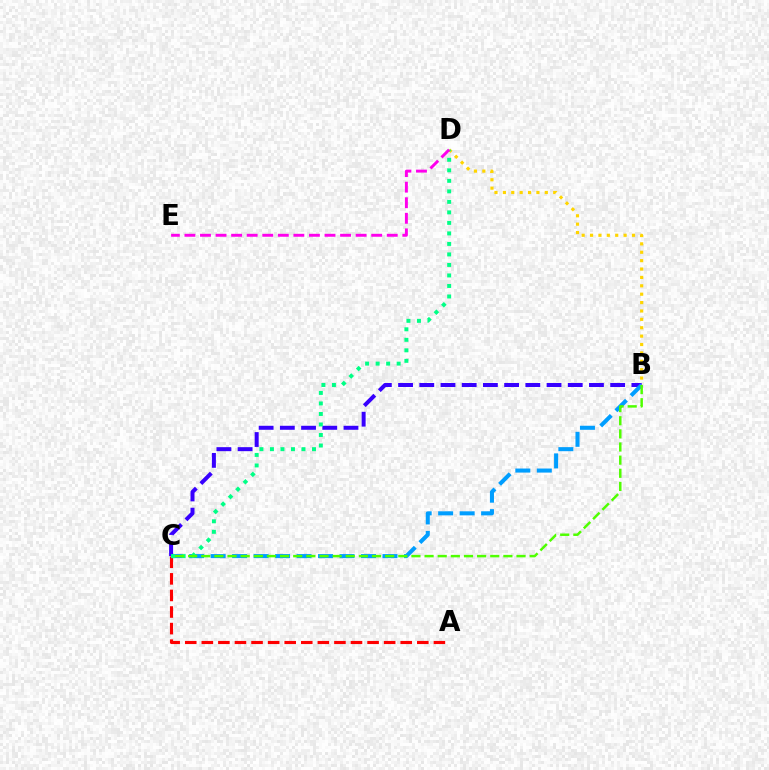{('A', 'C'): [{'color': '#ff0000', 'line_style': 'dashed', 'thickness': 2.25}], ('B', 'D'): [{'color': '#ffd500', 'line_style': 'dotted', 'thickness': 2.28}], ('B', 'C'): [{'color': '#3700ff', 'line_style': 'dashed', 'thickness': 2.88}, {'color': '#009eff', 'line_style': 'dashed', 'thickness': 2.92}, {'color': '#4fff00', 'line_style': 'dashed', 'thickness': 1.78}], ('C', 'D'): [{'color': '#00ff86', 'line_style': 'dotted', 'thickness': 2.86}], ('D', 'E'): [{'color': '#ff00ed', 'line_style': 'dashed', 'thickness': 2.11}]}